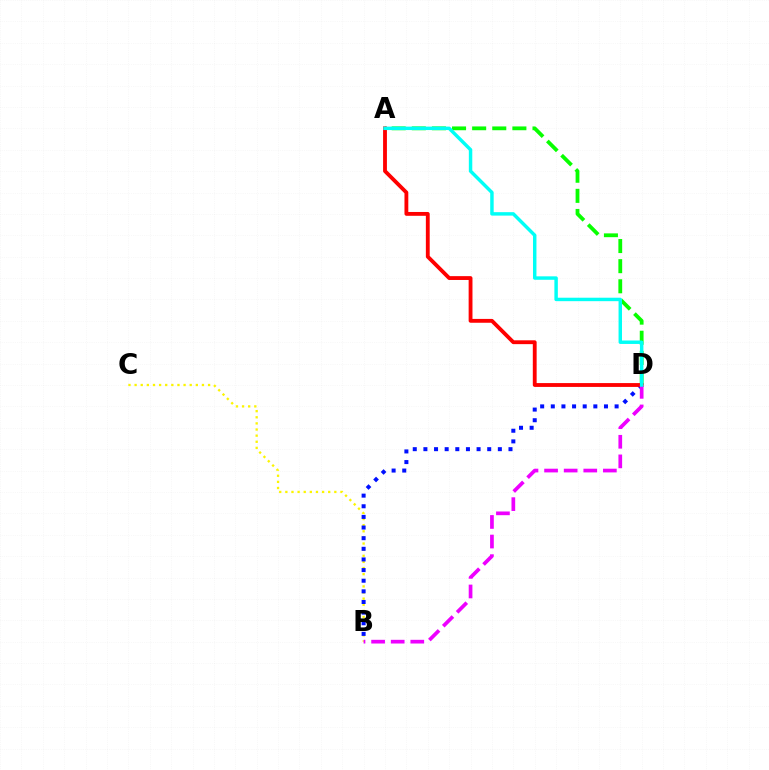{('A', 'D'): [{'color': '#08ff00', 'line_style': 'dashed', 'thickness': 2.73}, {'color': '#ff0000', 'line_style': 'solid', 'thickness': 2.76}, {'color': '#00fff6', 'line_style': 'solid', 'thickness': 2.48}], ('B', 'C'): [{'color': '#fcf500', 'line_style': 'dotted', 'thickness': 1.66}], ('B', 'D'): [{'color': '#0010ff', 'line_style': 'dotted', 'thickness': 2.89}, {'color': '#ee00ff', 'line_style': 'dashed', 'thickness': 2.66}]}